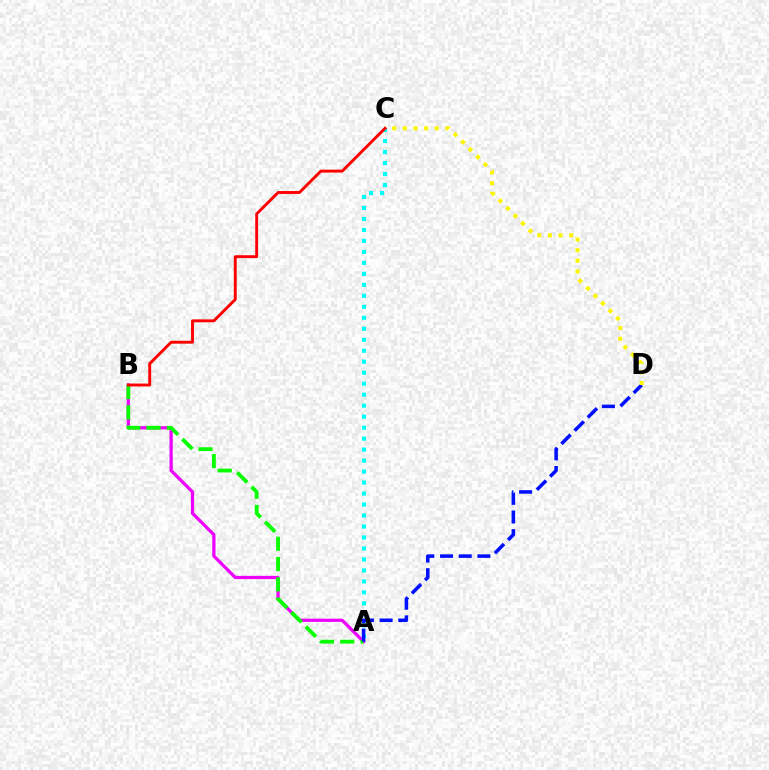{('A', 'B'): [{'color': '#ee00ff', 'line_style': 'solid', 'thickness': 2.32}, {'color': '#08ff00', 'line_style': 'dashed', 'thickness': 2.76}], ('A', 'C'): [{'color': '#00fff6', 'line_style': 'dotted', 'thickness': 2.98}], ('A', 'D'): [{'color': '#0010ff', 'line_style': 'dashed', 'thickness': 2.54}], ('C', 'D'): [{'color': '#fcf500', 'line_style': 'dotted', 'thickness': 2.89}], ('B', 'C'): [{'color': '#ff0000', 'line_style': 'solid', 'thickness': 2.09}]}